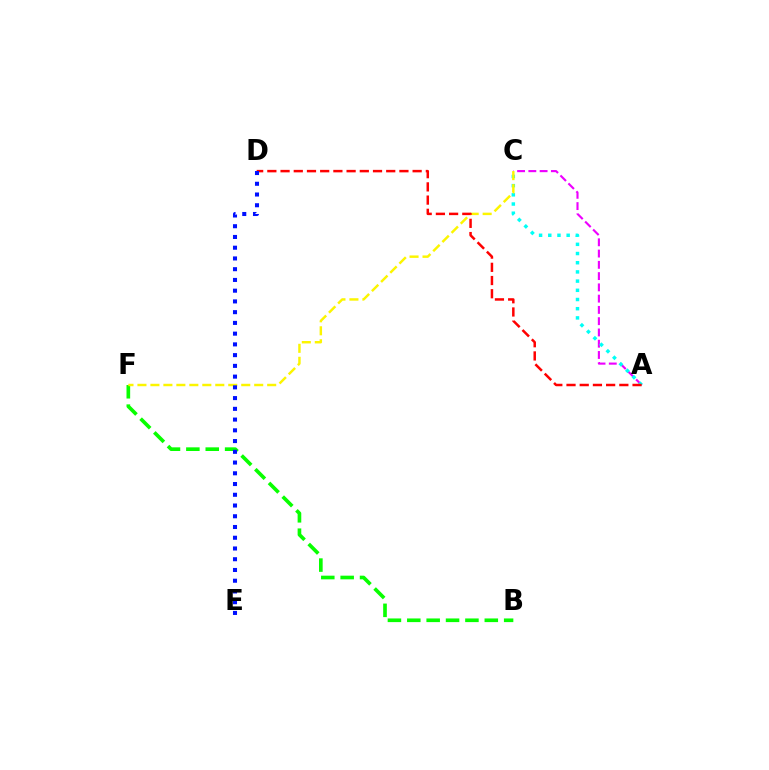{('B', 'F'): [{'color': '#08ff00', 'line_style': 'dashed', 'thickness': 2.63}], ('A', 'C'): [{'color': '#ee00ff', 'line_style': 'dashed', 'thickness': 1.53}, {'color': '#00fff6', 'line_style': 'dotted', 'thickness': 2.5}], ('C', 'F'): [{'color': '#fcf500', 'line_style': 'dashed', 'thickness': 1.76}], ('A', 'D'): [{'color': '#ff0000', 'line_style': 'dashed', 'thickness': 1.79}], ('D', 'E'): [{'color': '#0010ff', 'line_style': 'dotted', 'thickness': 2.92}]}